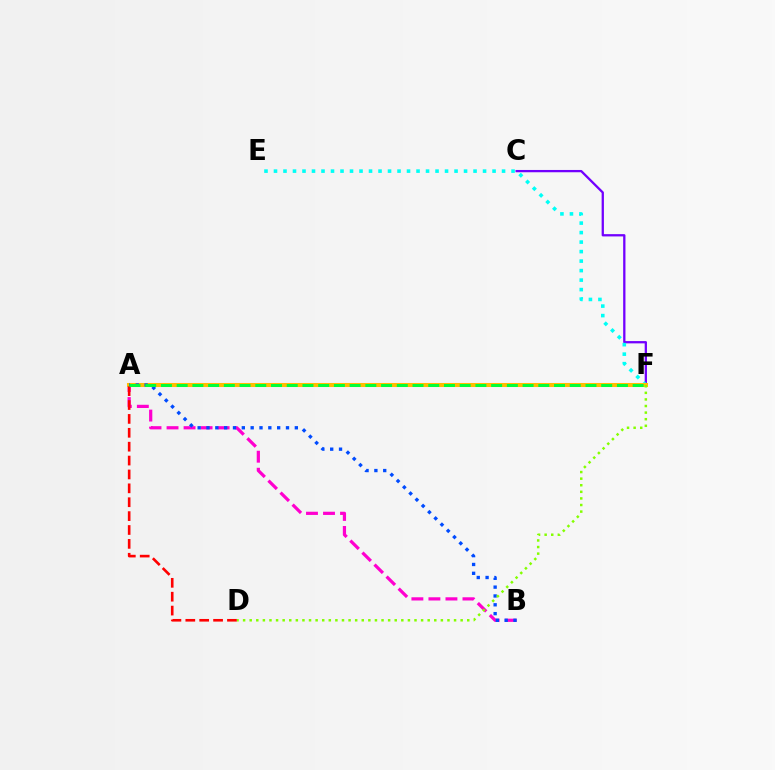{('C', 'F'): [{'color': '#7200ff', 'line_style': 'solid', 'thickness': 1.65}], ('E', 'F'): [{'color': '#00fff6', 'line_style': 'dotted', 'thickness': 2.58}], ('A', 'B'): [{'color': '#ff00cf', 'line_style': 'dashed', 'thickness': 2.31}, {'color': '#004bff', 'line_style': 'dotted', 'thickness': 2.4}], ('A', 'F'): [{'color': '#ffbd00', 'line_style': 'solid', 'thickness': 2.91}, {'color': '#00ff39', 'line_style': 'dashed', 'thickness': 2.14}], ('D', 'F'): [{'color': '#84ff00', 'line_style': 'dotted', 'thickness': 1.79}], ('A', 'D'): [{'color': '#ff0000', 'line_style': 'dashed', 'thickness': 1.89}]}